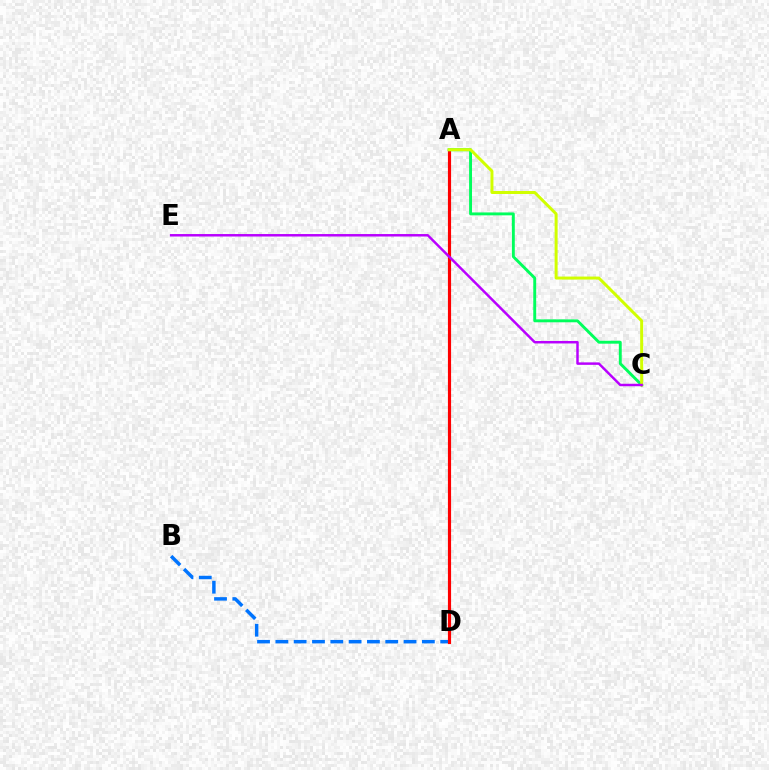{('B', 'D'): [{'color': '#0074ff', 'line_style': 'dashed', 'thickness': 2.49}], ('A', 'D'): [{'color': '#ff0000', 'line_style': 'solid', 'thickness': 2.27}], ('A', 'C'): [{'color': '#00ff5c', 'line_style': 'solid', 'thickness': 2.09}, {'color': '#d1ff00', 'line_style': 'solid', 'thickness': 2.15}], ('C', 'E'): [{'color': '#b900ff', 'line_style': 'solid', 'thickness': 1.78}]}